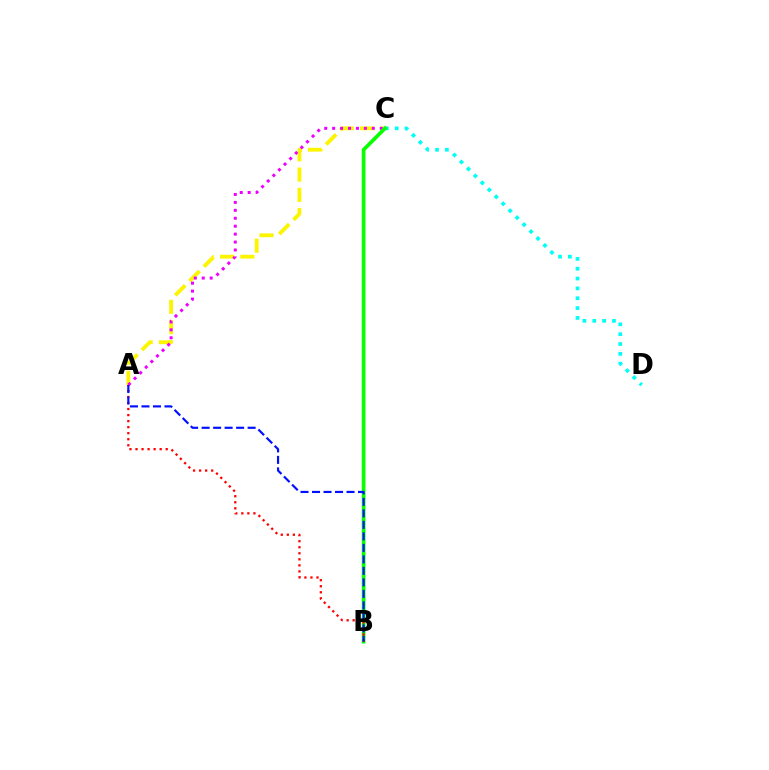{('A', 'C'): [{'color': '#fcf500', 'line_style': 'dashed', 'thickness': 2.75}, {'color': '#ee00ff', 'line_style': 'dotted', 'thickness': 2.15}], ('C', 'D'): [{'color': '#00fff6', 'line_style': 'dotted', 'thickness': 2.67}], ('B', 'C'): [{'color': '#08ff00', 'line_style': 'solid', 'thickness': 2.67}], ('A', 'B'): [{'color': '#ff0000', 'line_style': 'dotted', 'thickness': 1.64}, {'color': '#0010ff', 'line_style': 'dashed', 'thickness': 1.56}]}